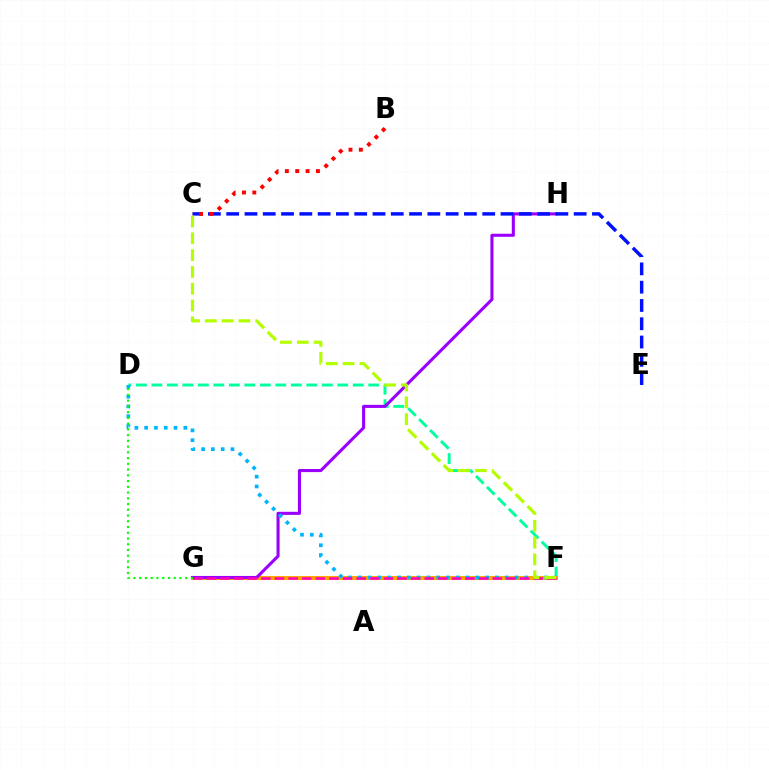{('D', 'F'): [{'color': '#00ff9d', 'line_style': 'dashed', 'thickness': 2.1}, {'color': '#00b5ff', 'line_style': 'dotted', 'thickness': 2.66}], ('F', 'G'): [{'color': '#ffa500', 'line_style': 'solid', 'thickness': 2.92}, {'color': '#ff00bd', 'line_style': 'dashed', 'thickness': 1.85}], ('G', 'H'): [{'color': '#9b00ff', 'line_style': 'solid', 'thickness': 2.22}], ('D', 'G'): [{'color': '#08ff00', 'line_style': 'dotted', 'thickness': 1.56}], ('C', 'E'): [{'color': '#0010ff', 'line_style': 'dashed', 'thickness': 2.48}], ('B', 'C'): [{'color': '#ff0000', 'line_style': 'dotted', 'thickness': 2.81}], ('C', 'F'): [{'color': '#b3ff00', 'line_style': 'dashed', 'thickness': 2.28}]}